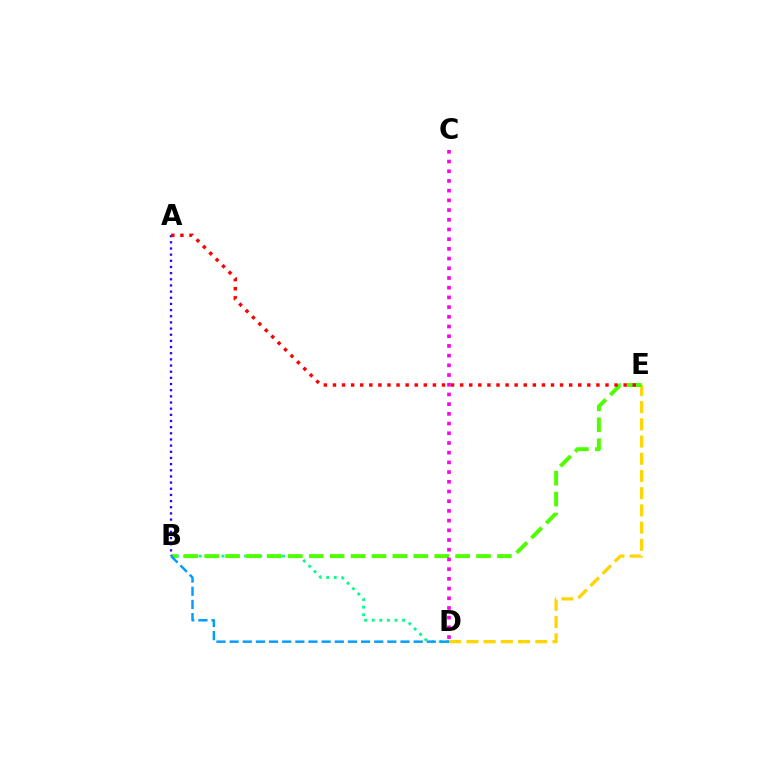{('D', 'E'): [{'color': '#ffd500', 'line_style': 'dashed', 'thickness': 2.34}], ('B', 'D'): [{'color': '#00ff86', 'line_style': 'dotted', 'thickness': 2.06}, {'color': '#009eff', 'line_style': 'dashed', 'thickness': 1.79}], ('B', 'E'): [{'color': '#4fff00', 'line_style': 'dashed', 'thickness': 2.84}], ('C', 'D'): [{'color': '#ff00ed', 'line_style': 'dotted', 'thickness': 2.64}], ('A', 'B'): [{'color': '#3700ff', 'line_style': 'dotted', 'thickness': 1.67}], ('A', 'E'): [{'color': '#ff0000', 'line_style': 'dotted', 'thickness': 2.47}]}